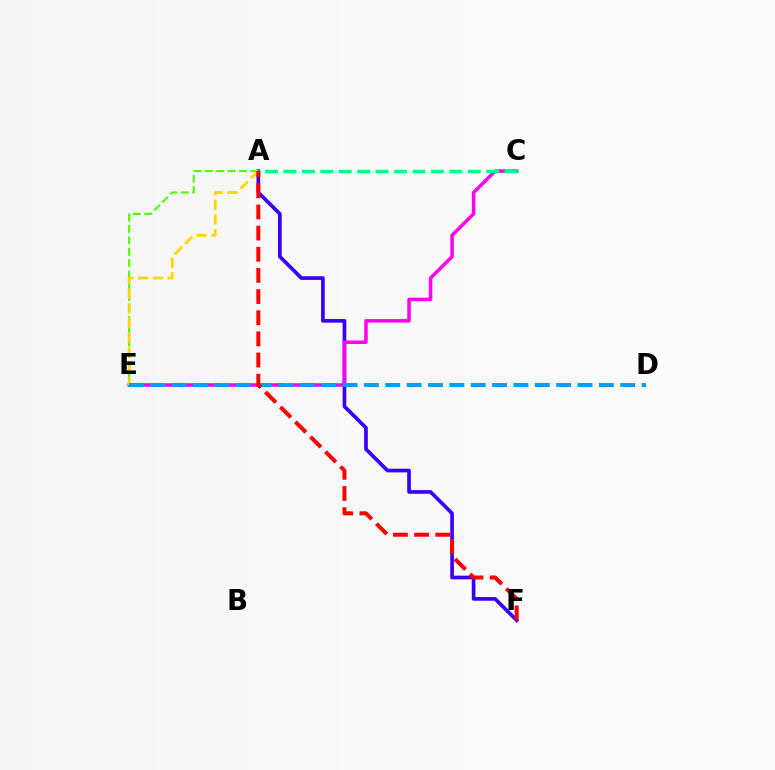{('A', 'F'): [{'color': '#3700ff', 'line_style': 'solid', 'thickness': 2.65}, {'color': '#ff0000', 'line_style': 'dashed', 'thickness': 2.87}], ('C', 'E'): [{'color': '#ff00ed', 'line_style': 'solid', 'thickness': 2.52}], ('A', 'E'): [{'color': '#4fff00', 'line_style': 'dashed', 'thickness': 1.54}, {'color': '#ffd500', 'line_style': 'dashed', 'thickness': 2.0}], ('A', 'C'): [{'color': '#00ff86', 'line_style': 'dashed', 'thickness': 2.5}], ('D', 'E'): [{'color': '#009eff', 'line_style': 'dashed', 'thickness': 2.9}]}